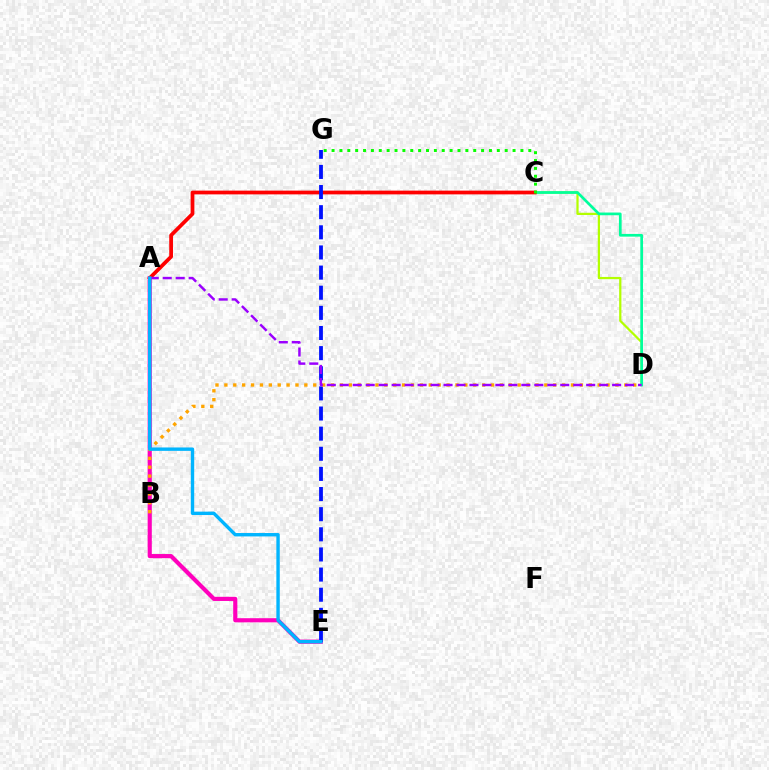{('C', 'D'): [{'color': '#b3ff00', 'line_style': 'solid', 'thickness': 1.61}, {'color': '#00ff9d', 'line_style': 'solid', 'thickness': 1.95}], ('A', 'E'): [{'color': '#ff00bd', 'line_style': 'solid', 'thickness': 2.99}, {'color': '#00b5ff', 'line_style': 'solid', 'thickness': 2.44}], ('A', 'C'): [{'color': '#ff0000', 'line_style': 'solid', 'thickness': 2.7}], ('E', 'G'): [{'color': '#0010ff', 'line_style': 'dashed', 'thickness': 2.73}], ('B', 'D'): [{'color': '#ffa500', 'line_style': 'dotted', 'thickness': 2.41}], ('A', 'D'): [{'color': '#9b00ff', 'line_style': 'dashed', 'thickness': 1.76}], ('C', 'G'): [{'color': '#08ff00', 'line_style': 'dotted', 'thickness': 2.14}]}